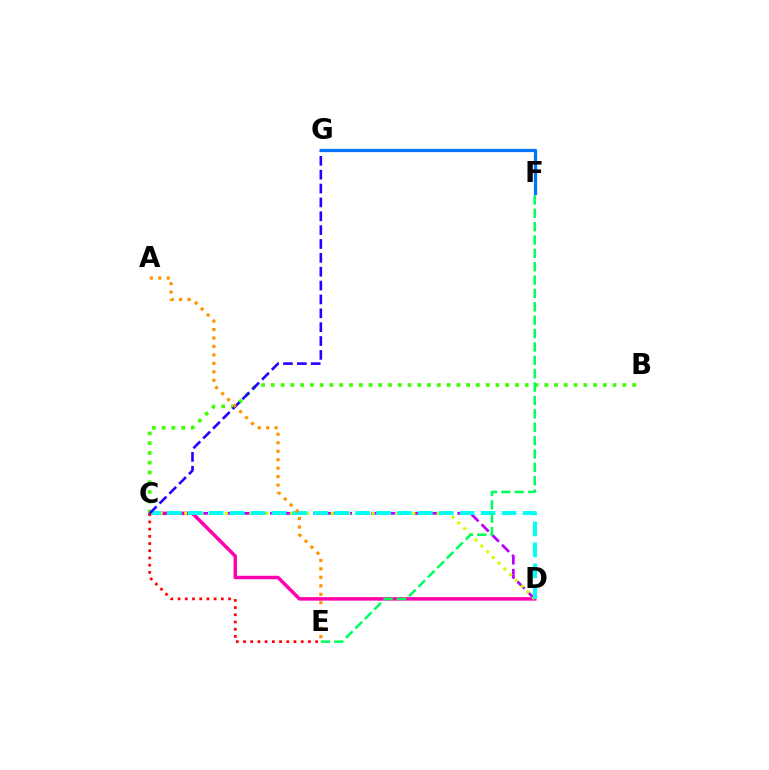{('C', 'D'): [{'color': '#ff00ac', 'line_style': 'solid', 'thickness': 2.5}, {'color': '#b900ff', 'line_style': 'dashed', 'thickness': 1.96}, {'color': '#d1ff00', 'line_style': 'dotted', 'thickness': 2.21}, {'color': '#00fff6', 'line_style': 'dashed', 'thickness': 2.84}], ('B', 'C'): [{'color': '#3dff00', 'line_style': 'dotted', 'thickness': 2.65}], ('C', 'G'): [{'color': '#2500ff', 'line_style': 'dashed', 'thickness': 1.88}], ('A', 'E'): [{'color': '#ff9400', 'line_style': 'dotted', 'thickness': 2.3}], ('E', 'F'): [{'color': '#00ff5c', 'line_style': 'dashed', 'thickness': 1.82}], ('F', 'G'): [{'color': '#0074ff', 'line_style': 'solid', 'thickness': 2.33}], ('C', 'E'): [{'color': '#ff0000', 'line_style': 'dotted', 'thickness': 1.96}]}